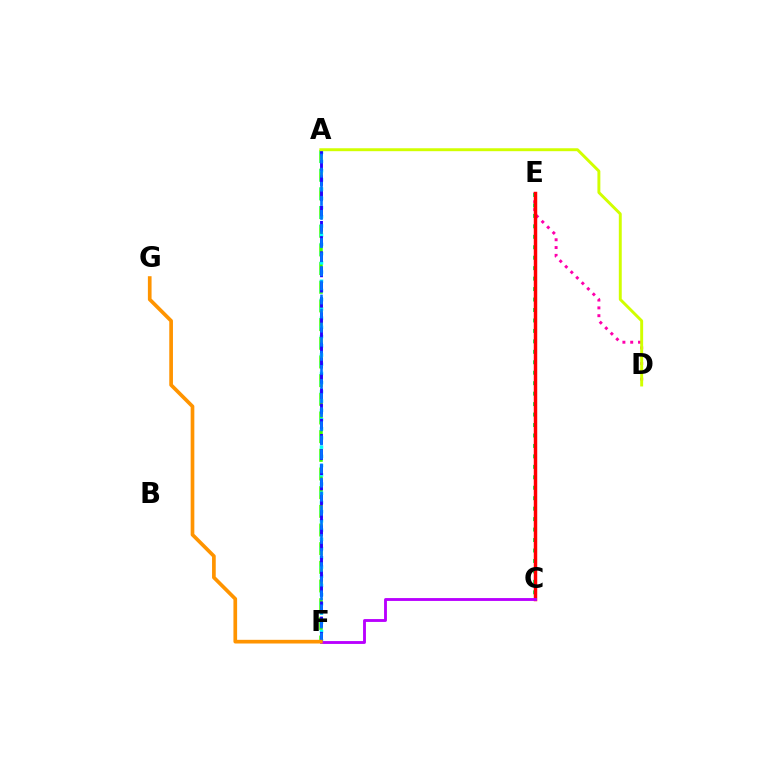{('D', 'E'): [{'color': '#ff00ac', 'line_style': 'dotted', 'thickness': 2.12}], ('A', 'F'): [{'color': '#3dff00', 'line_style': 'dashed', 'thickness': 2.54}, {'color': '#00fff6', 'line_style': 'dotted', 'thickness': 2.5}, {'color': '#2500ff', 'line_style': 'dashed', 'thickness': 2.07}, {'color': '#0074ff', 'line_style': 'dashed', 'thickness': 1.91}], ('A', 'D'): [{'color': '#d1ff00', 'line_style': 'solid', 'thickness': 2.11}], ('C', 'E'): [{'color': '#00ff5c', 'line_style': 'dotted', 'thickness': 2.84}, {'color': '#ff0000', 'line_style': 'solid', 'thickness': 2.49}], ('C', 'F'): [{'color': '#b900ff', 'line_style': 'solid', 'thickness': 2.06}], ('F', 'G'): [{'color': '#ff9400', 'line_style': 'solid', 'thickness': 2.65}]}